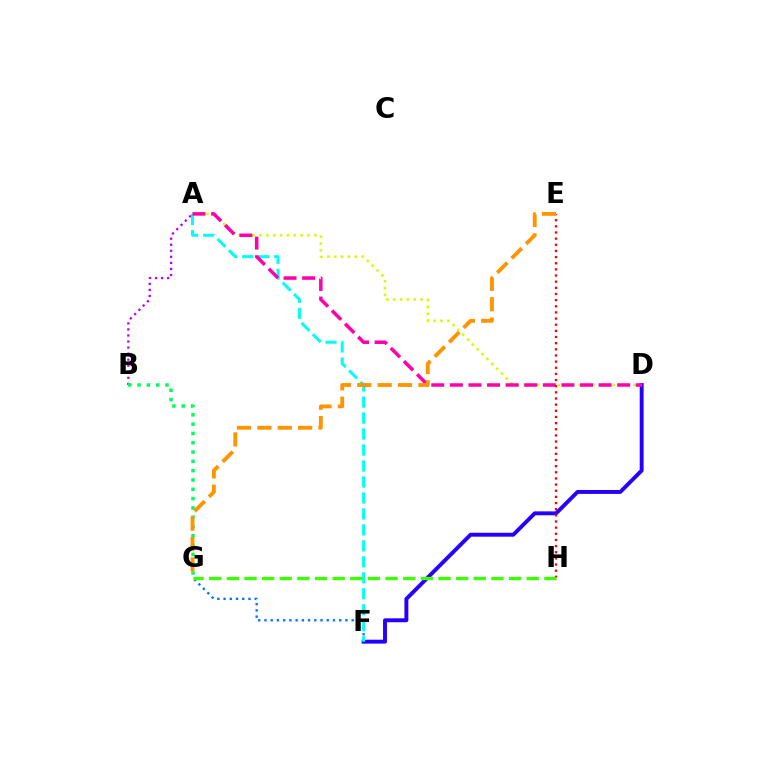{('A', 'B'): [{'color': '#b900ff', 'line_style': 'dotted', 'thickness': 1.64}], ('D', 'F'): [{'color': '#2500ff', 'line_style': 'solid', 'thickness': 2.82}], ('A', 'D'): [{'color': '#d1ff00', 'line_style': 'dotted', 'thickness': 1.87}, {'color': '#ff00ac', 'line_style': 'dashed', 'thickness': 2.53}], ('F', 'G'): [{'color': '#0074ff', 'line_style': 'dotted', 'thickness': 1.69}], ('B', 'G'): [{'color': '#00ff5c', 'line_style': 'dotted', 'thickness': 2.53}], ('A', 'F'): [{'color': '#00fff6', 'line_style': 'dashed', 'thickness': 2.17}], ('E', 'H'): [{'color': '#ff0000', 'line_style': 'dotted', 'thickness': 1.67}], ('G', 'H'): [{'color': '#3dff00', 'line_style': 'dashed', 'thickness': 2.4}], ('E', 'G'): [{'color': '#ff9400', 'line_style': 'dashed', 'thickness': 2.77}]}